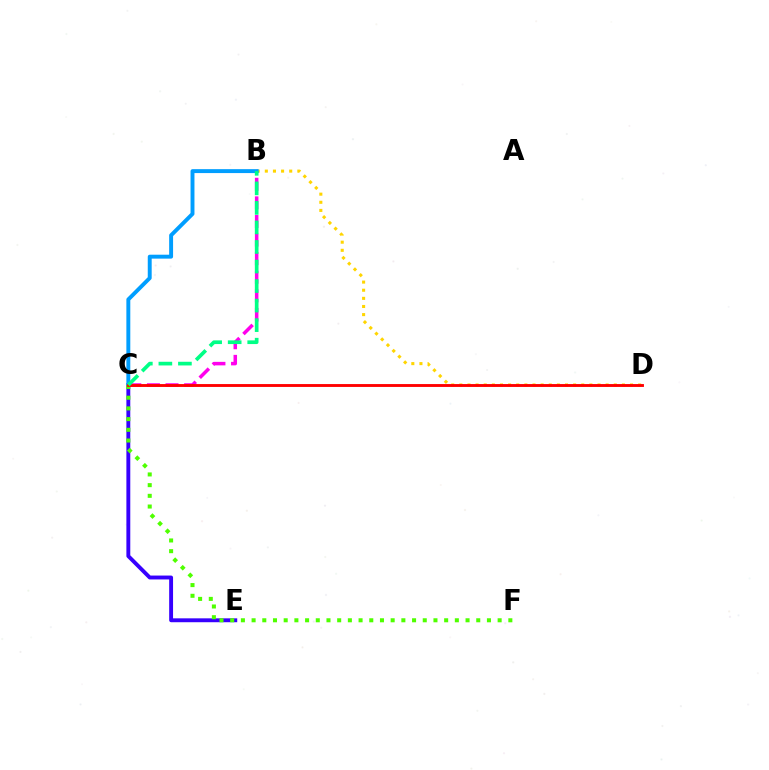{('C', 'E'): [{'color': '#3700ff', 'line_style': 'solid', 'thickness': 2.8}], ('B', 'D'): [{'color': '#ffd500', 'line_style': 'dotted', 'thickness': 2.21}], ('B', 'C'): [{'color': '#ff00ed', 'line_style': 'dashed', 'thickness': 2.53}, {'color': '#009eff', 'line_style': 'solid', 'thickness': 2.83}, {'color': '#00ff86', 'line_style': 'dashed', 'thickness': 2.65}], ('C', 'F'): [{'color': '#4fff00', 'line_style': 'dotted', 'thickness': 2.91}], ('C', 'D'): [{'color': '#ff0000', 'line_style': 'solid', 'thickness': 2.07}]}